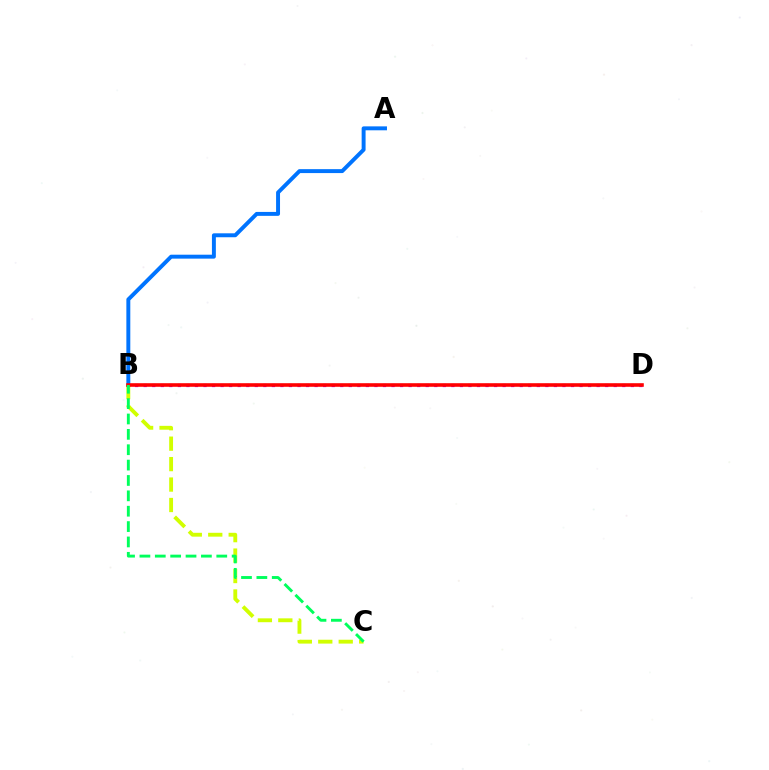{('A', 'B'): [{'color': '#0074ff', 'line_style': 'solid', 'thickness': 2.83}], ('B', 'C'): [{'color': '#d1ff00', 'line_style': 'dashed', 'thickness': 2.78}, {'color': '#00ff5c', 'line_style': 'dashed', 'thickness': 2.09}], ('B', 'D'): [{'color': '#b900ff', 'line_style': 'dotted', 'thickness': 2.32}, {'color': '#ff0000', 'line_style': 'solid', 'thickness': 2.58}]}